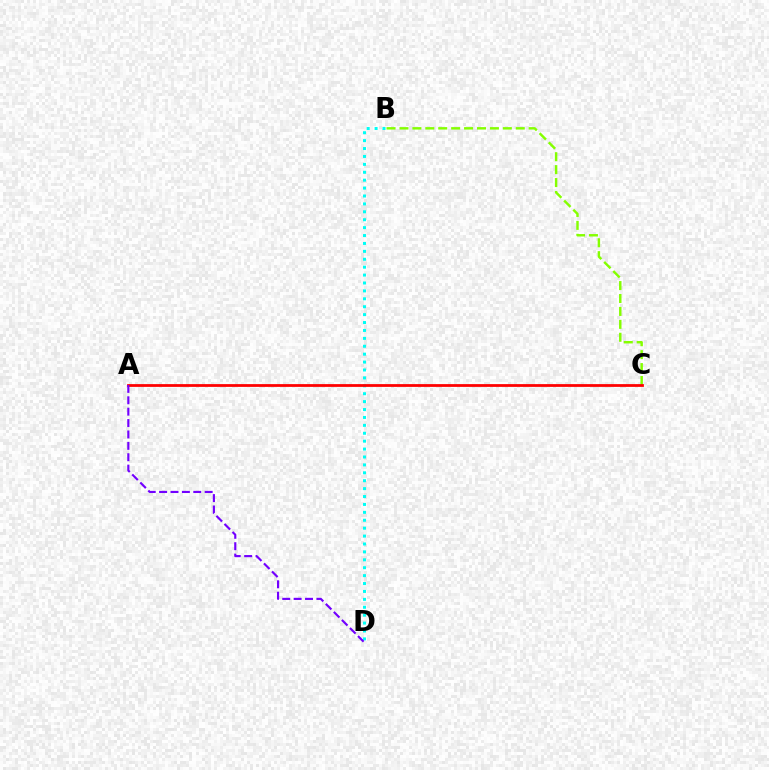{('B', 'D'): [{'color': '#00fff6', 'line_style': 'dotted', 'thickness': 2.15}], ('B', 'C'): [{'color': '#84ff00', 'line_style': 'dashed', 'thickness': 1.76}], ('A', 'C'): [{'color': '#ff0000', 'line_style': 'solid', 'thickness': 2.0}], ('A', 'D'): [{'color': '#7200ff', 'line_style': 'dashed', 'thickness': 1.55}]}